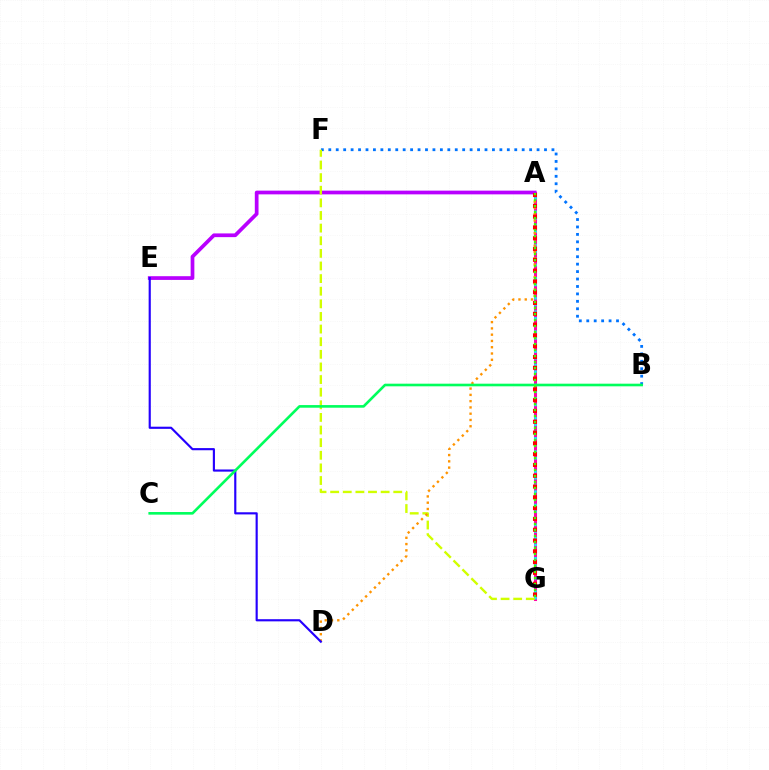{('A', 'G'): [{'color': '#ff00ac', 'line_style': 'solid', 'thickness': 2.2}, {'color': '#00fff6', 'line_style': 'dotted', 'thickness': 1.81}, {'color': '#ff0000', 'line_style': 'dotted', 'thickness': 2.93}, {'color': '#3dff00', 'line_style': 'dotted', 'thickness': 1.63}], ('A', 'E'): [{'color': '#b900ff', 'line_style': 'solid', 'thickness': 2.68}], ('B', 'F'): [{'color': '#0074ff', 'line_style': 'dotted', 'thickness': 2.02}], ('F', 'G'): [{'color': '#d1ff00', 'line_style': 'dashed', 'thickness': 1.71}], ('A', 'D'): [{'color': '#ff9400', 'line_style': 'dotted', 'thickness': 1.71}], ('D', 'E'): [{'color': '#2500ff', 'line_style': 'solid', 'thickness': 1.55}], ('B', 'C'): [{'color': '#00ff5c', 'line_style': 'solid', 'thickness': 1.89}]}